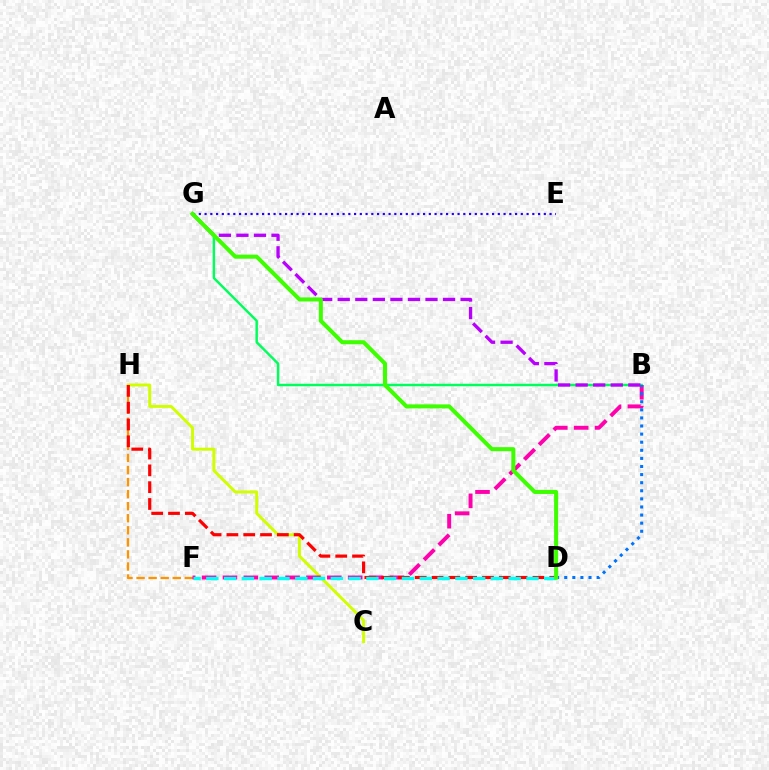{('C', 'H'): [{'color': '#d1ff00', 'line_style': 'solid', 'thickness': 2.12}], ('F', 'H'): [{'color': '#ff9400', 'line_style': 'dashed', 'thickness': 1.64}], ('B', 'G'): [{'color': '#00ff5c', 'line_style': 'solid', 'thickness': 1.77}, {'color': '#b900ff', 'line_style': 'dashed', 'thickness': 2.38}], ('B', 'F'): [{'color': '#ff00ac', 'line_style': 'dashed', 'thickness': 2.84}], ('D', 'H'): [{'color': '#ff0000', 'line_style': 'dashed', 'thickness': 2.28}], ('E', 'G'): [{'color': '#2500ff', 'line_style': 'dotted', 'thickness': 1.56}], ('D', 'F'): [{'color': '#00fff6', 'line_style': 'dashed', 'thickness': 2.42}], ('B', 'D'): [{'color': '#0074ff', 'line_style': 'dotted', 'thickness': 2.2}], ('D', 'G'): [{'color': '#3dff00', 'line_style': 'solid', 'thickness': 2.91}]}